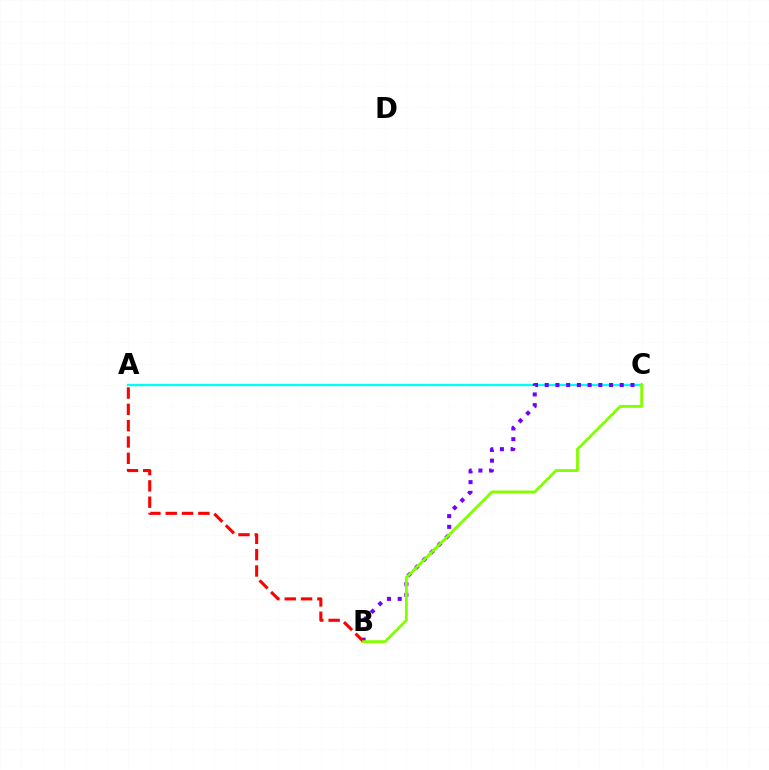{('A', 'C'): [{'color': '#00fff6', 'line_style': 'solid', 'thickness': 1.69}], ('B', 'C'): [{'color': '#7200ff', 'line_style': 'dotted', 'thickness': 2.91}, {'color': '#84ff00', 'line_style': 'solid', 'thickness': 2.06}], ('A', 'B'): [{'color': '#ff0000', 'line_style': 'dashed', 'thickness': 2.22}]}